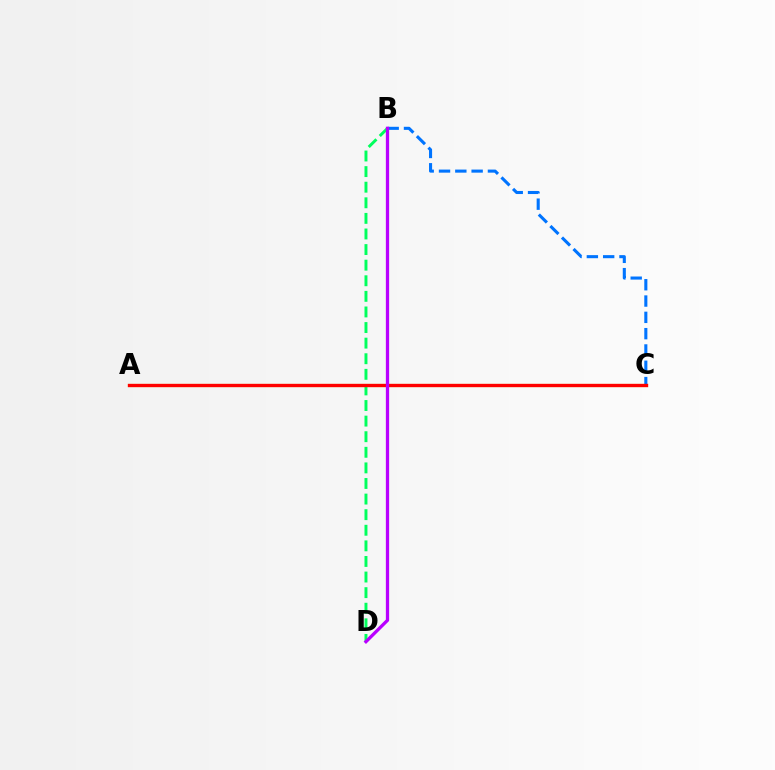{('A', 'C'): [{'color': '#d1ff00', 'line_style': 'solid', 'thickness': 2.24}, {'color': '#ff0000', 'line_style': 'solid', 'thickness': 2.4}], ('B', 'D'): [{'color': '#00ff5c', 'line_style': 'dashed', 'thickness': 2.12}, {'color': '#b900ff', 'line_style': 'solid', 'thickness': 2.36}], ('B', 'C'): [{'color': '#0074ff', 'line_style': 'dashed', 'thickness': 2.22}]}